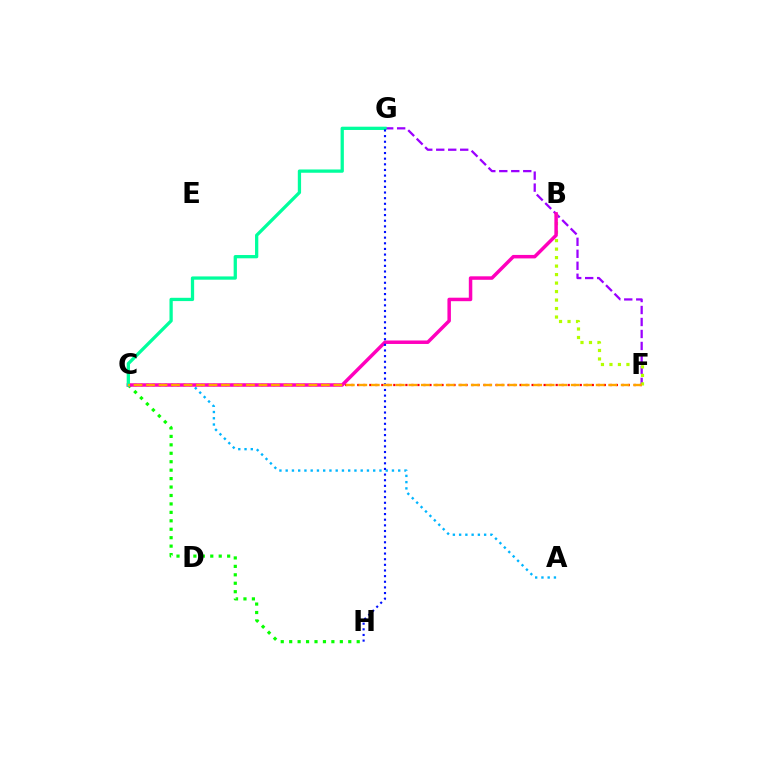{('F', 'G'): [{'color': '#9b00ff', 'line_style': 'dashed', 'thickness': 1.63}], ('B', 'F'): [{'color': '#b3ff00', 'line_style': 'dotted', 'thickness': 2.31}], ('A', 'C'): [{'color': '#00b5ff', 'line_style': 'dotted', 'thickness': 1.7}], ('C', 'H'): [{'color': '#08ff00', 'line_style': 'dotted', 'thickness': 2.29}], ('C', 'F'): [{'color': '#ff0000', 'line_style': 'dotted', 'thickness': 1.63}, {'color': '#ffa500', 'line_style': 'dashed', 'thickness': 1.7}], ('B', 'C'): [{'color': '#ff00bd', 'line_style': 'solid', 'thickness': 2.51}], ('C', 'G'): [{'color': '#00ff9d', 'line_style': 'solid', 'thickness': 2.36}], ('G', 'H'): [{'color': '#0010ff', 'line_style': 'dotted', 'thickness': 1.53}]}